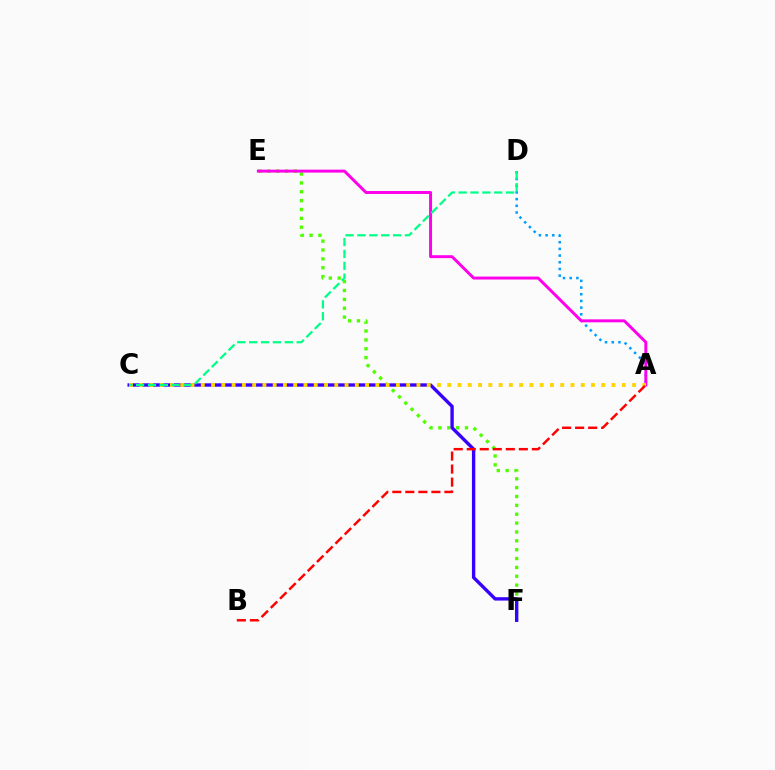{('A', 'D'): [{'color': '#009eff', 'line_style': 'dotted', 'thickness': 1.82}], ('E', 'F'): [{'color': '#4fff00', 'line_style': 'dotted', 'thickness': 2.41}], ('C', 'F'): [{'color': '#3700ff', 'line_style': 'solid', 'thickness': 2.42}], ('A', 'E'): [{'color': '#ff00ed', 'line_style': 'solid', 'thickness': 2.12}], ('A', 'C'): [{'color': '#ffd500', 'line_style': 'dotted', 'thickness': 2.79}], ('C', 'D'): [{'color': '#00ff86', 'line_style': 'dashed', 'thickness': 1.61}], ('A', 'B'): [{'color': '#ff0000', 'line_style': 'dashed', 'thickness': 1.77}]}